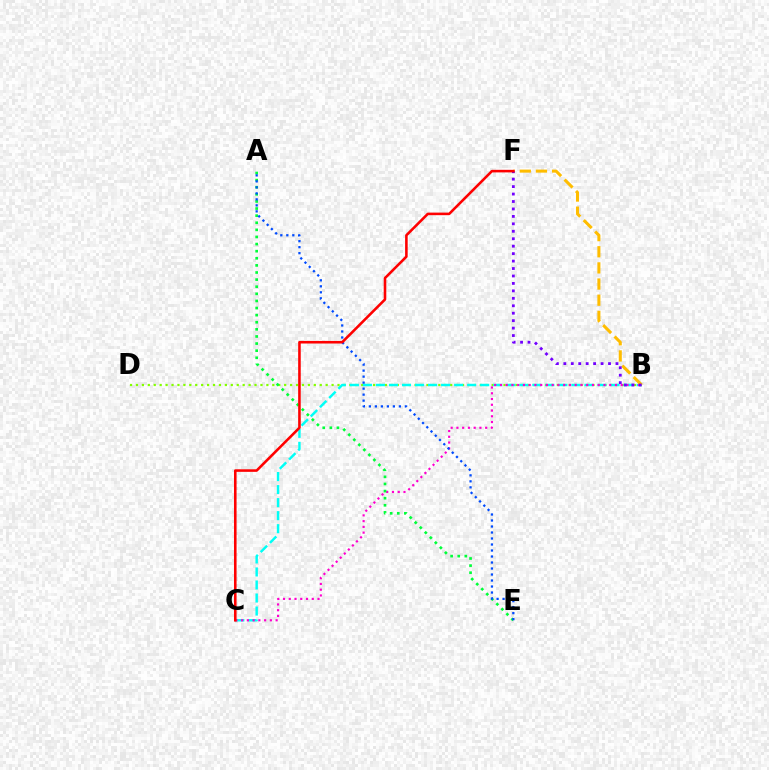{('B', 'D'): [{'color': '#84ff00', 'line_style': 'dotted', 'thickness': 1.61}], ('B', 'C'): [{'color': '#00fff6', 'line_style': 'dashed', 'thickness': 1.77}, {'color': '#ff00cf', 'line_style': 'dotted', 'thickness': 1.56}], ('A', 'E'): [{'color': '#00ff39', 'line_style': 'dotted', 'thickness': 1.93}, {'color': '#004bff', 'line_style': 'dotted', 'thickness': 1.63}], ('B', 'F'): [{'color': '#ffbd00', 'line_style': 'dashed', 'thickness': 2.19}, {'color': '#7200ff', 'line_style': 'dotted', 'thickness': 2.02}], ('C', 'F'): [{'color': '#ff0000', 'line_style': 'solid', 'thickness': 1.86}]}